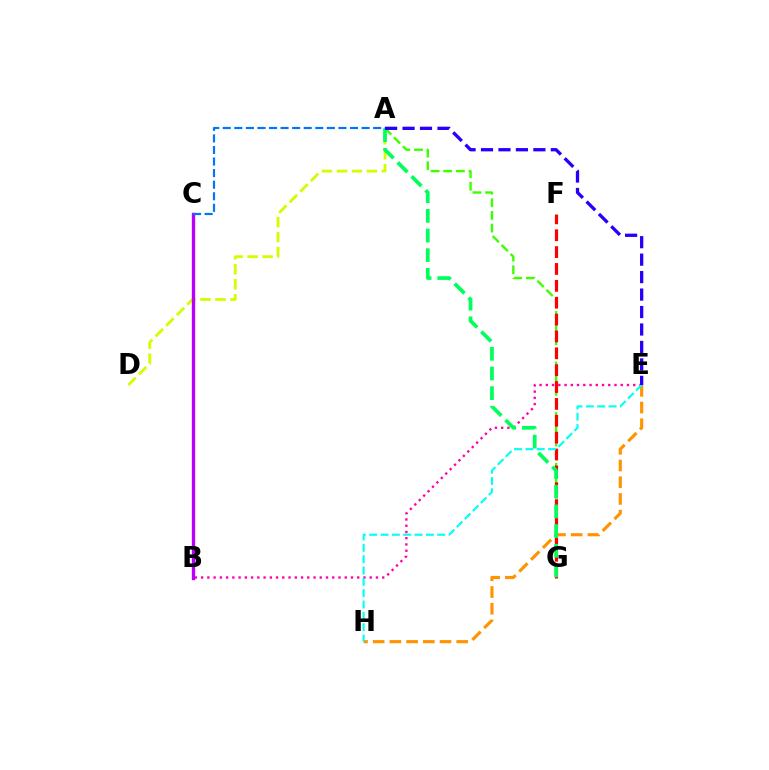{('A', 'D'): [{'color': '#d1ff00', 'line_style': 'dashed', 'thickness': 2.04}], ('A', 'G'): [{'color': '#3dff00', 'line_style': 'dashed', 'thickness': 1.72}, {'color': '#00ff5c', 'line_style': 'dashed', 'thickness': 2.67}], ('F', 'G'): [{'color': '#ff0000', 'line_style': 'dashed', 'thickness': 2.29}], ('B', 'E'): [{'color': '#ff00ac', 'line_style': 'dotted', 'thickness': 1.7}], ('E', 'H'): [{'color': '#ff9400', 'line_style': 'dashed', 'thickness': 2.27}, {'color': '#00fff6', 'line_style': 'dashed', 'thickness': 1.54}], ('B', 'C'): [{'color': '#b900ff', 'line_style': 'solid', 'thickness': 2.41}], ('A', 'C'): [{'color': '#0074ff', 'line_style': 'dashed', 'thickness': 1.57}], ('A', 'E'): [{'color': '#2500ff', 'line_style': 'dashed', 'thickness': 2.37}]}